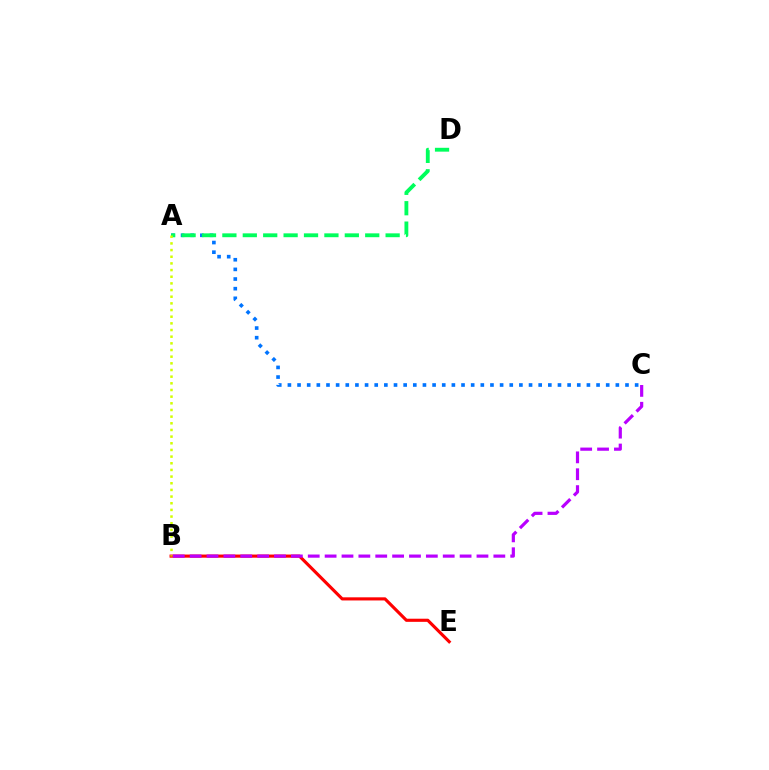{('A', 'C'): [{'color': '#0074ff', 'line_style': 'dotted', 'thickness': 2.62}], ('A', 'D'): [{'color': '#00ff5c', 'line_style': 'dashed', 'thickness': 2.77}], ('B', 'E'): [{'color': '#ff0000', 'line_style': 'solid', 'thickness': 2.25}], ('A', 'B'): [{'color': '#d1ff00', 'line_style': 'dotted', 'thickness': 1.81}], ('B', 'C'): [{'color': '#b900ff', 'line_style': 'dashed', 'thickness': 2.29}]}